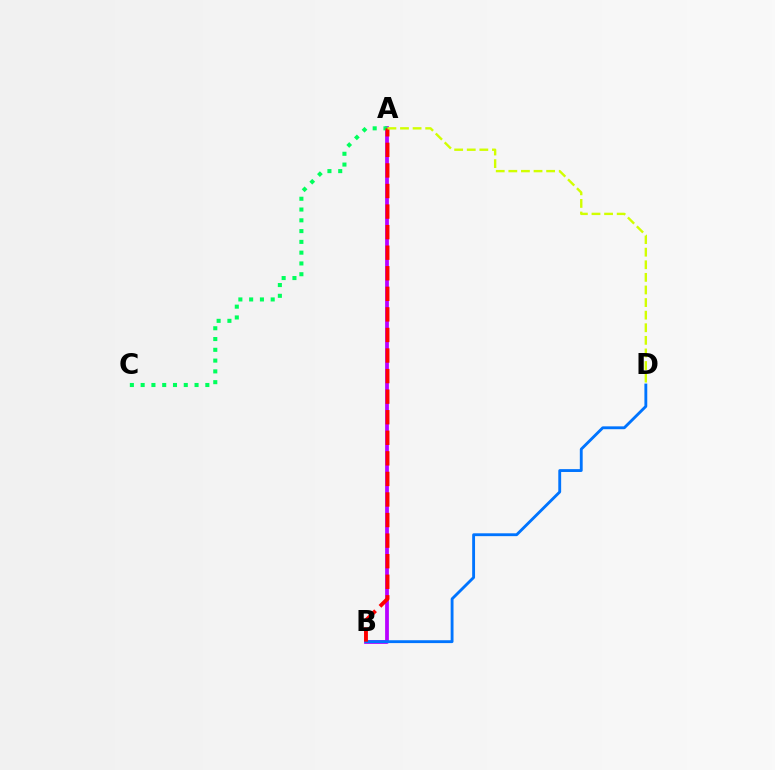{('A', 'B'): [{'color': '#b900ff', 'line_style': 'solid', 'thickness': 2.71}, {'color': '#ff0000', 'line_style': 'dashed', 'thickness': 2.79}], ('B', 'D'): [{'color': '#0074ff', 'line_style': 'solid', 'thickness': 2.05}], ('A', 'C'): [{'color': '#00ff5c', 'line_style': 'dotted', 'thickness': 2.93}], ('A', 'D'): [{'color': '#d1ff00', 'line_style': 'dashed', 'thickness': 1.71}]}